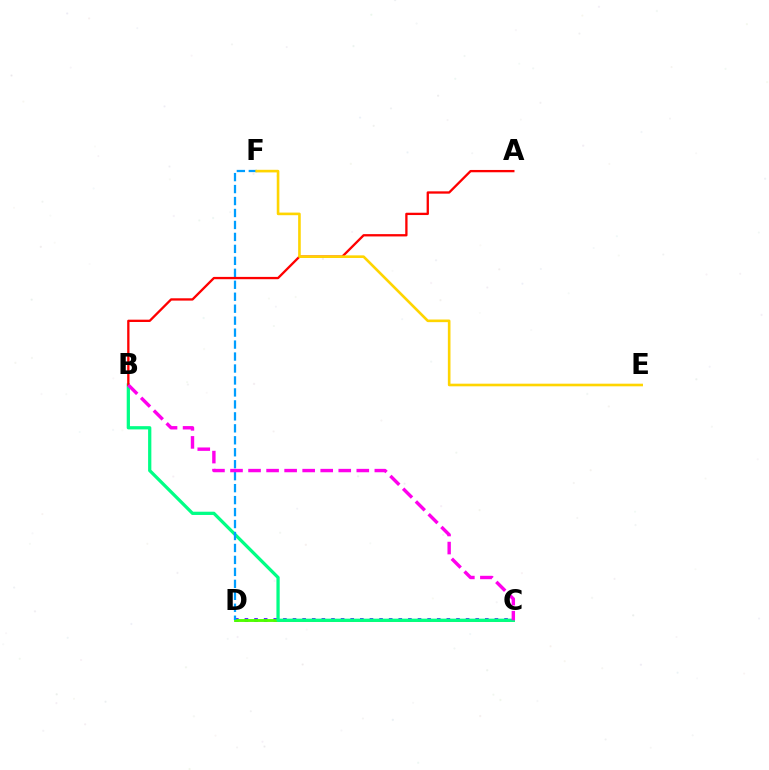{('C', 'D'): [{'color': '#3700ff', 'line_style': 'dotted', 'thickness': 2.61}, {'color': '#4fff00', 'line_style': 'solid', 'thickness': 2.08}], ('B', 'C'): [{'color': '#00ff86', 'line_style': 'solid', 'thickness': 2.34}, {'color': '#ff00ed', 'line_style': 'dashed', 'thickness': 2.45}], ('D', 'F'): [{'color': '#009eff', 'line_style': 'dashed', 'thickness': 1.63}], ('A', 'B'): [{'color': '#ff0000', 'line_style': 'solid', 'thickness': 1.66}], ('E', 'F'): [{'color': '#ffd500', 'line_style': 'solid', 'thickness': 1.89}]}